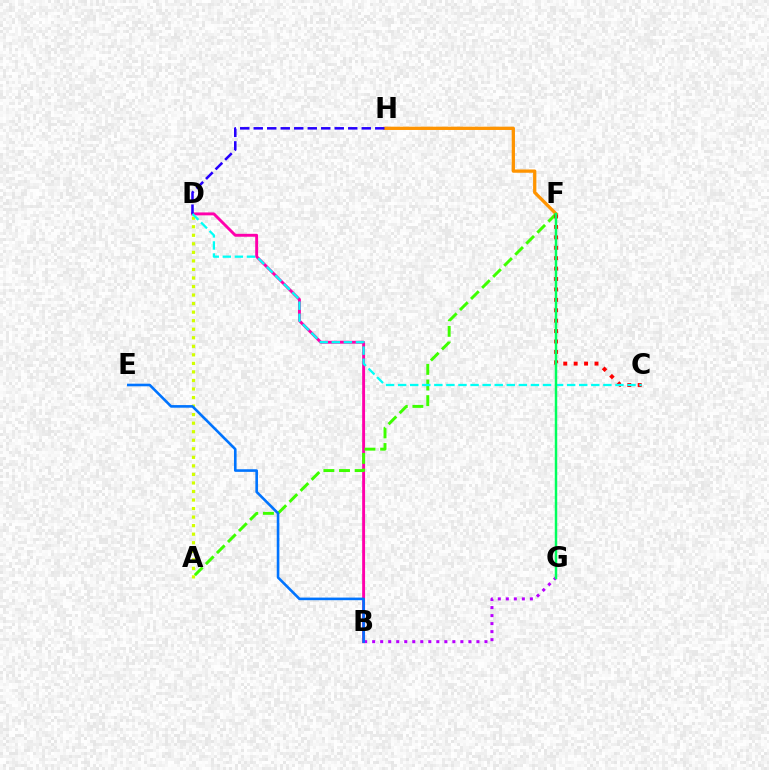{('B', 'D'): [{'color': '#ff00ac', 'line_style': 'solid', 'thickness': 2.1}], ('A', 'D'): [{'color': '#d1ff00', 'line_style': 'dotted', 'thickness': 2.32}], ('B', 'G'): [{'color': '#b900ff', 'line_style': 'dotted', 'thickness': 2.18}], ('F', 'H'): [{'color': '#ff9400', 'line_style': 'solid', 'thickness': 2.36}], ('D', 'H'): [{'color': '#2500ff', 'line_style': 'dashed', 'thickness': 1.83}], ('A', 'F'): [{'color': '#3dff00', 'line_style': 'dashed', 'thickness': 2.12}], ('C', 'F'): [{'color': '#ff0000', 'line_style': 'dotted', 'thickness': 2.83}], ('C', 'D'): [{'color': '#00fff6', 'line_style': 'dashed', 'thickness': 1.64}], ('B', 'E'): [{'color': '#0074ff', 'line_style': 'solid', 'thickness': 1.88}], ('F', 'G'): [{'color': '#00ff5c', 'line_style': 'solid', 'thickness': 1.77}]}